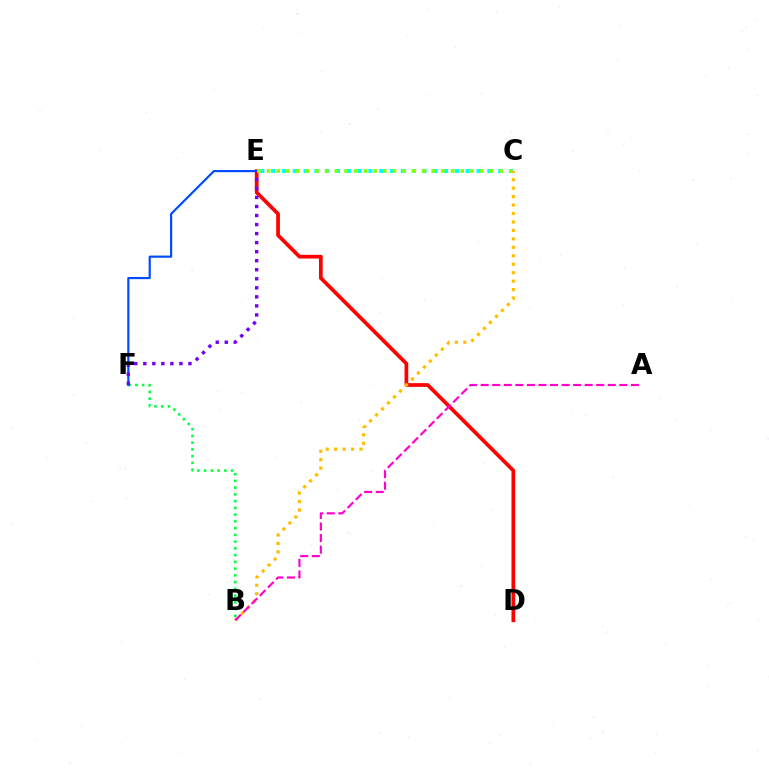{('D', 'E'): [{'color': '#ff0000', 'line_style': 'solid', 'thickness': 2.68}], ('B', 'F'): [{'color': '#00ff39', 'line_style': 'dotted', 'thickness': 1.83}], ('E', 'F'): [{'color': '#004bff', 'line_style': 'solid', 'thickness': 1.57}, {'color': '#7200ff', 'line_style': 'dotted', 'thickness': 2.45}], ('C', 'E'): [{'color': '#00fff6', 'line_style': 'dotted', 'thickness': 2.94}, {'color': '#84ff00', 'line_style': 'dotted', 'thickness': 2.63}], ('B', 'C'): [{'color': '#ffbd00', 'line_style': 'dotted', 'thickness': 2.3}], ('A', 'B'): [{'color': '#ff00cf', 'line_style': 'dashed', 'thickness': 1.57}]}